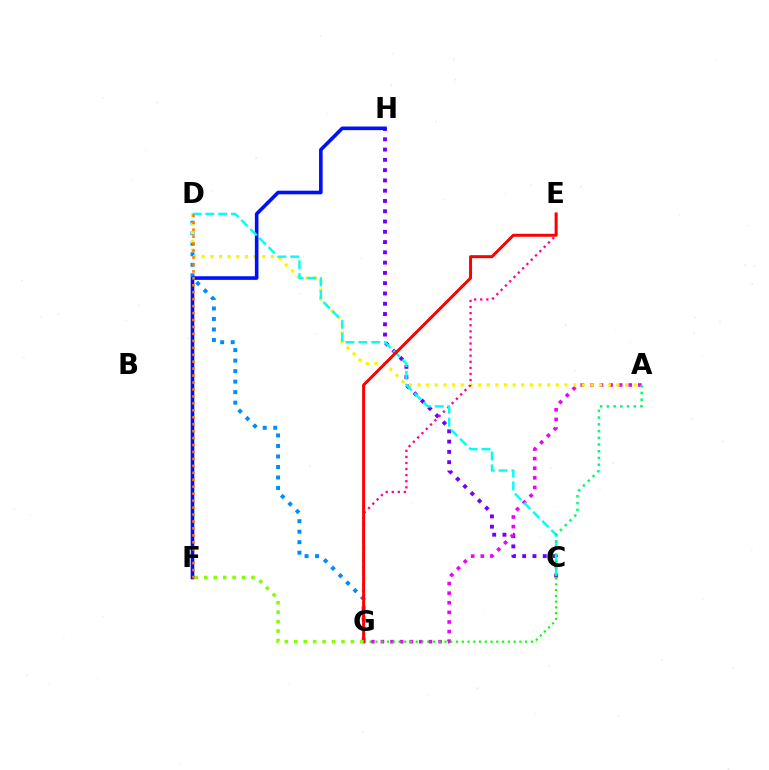{('D', 'G'): [{'color': '#008cff', 'line_style': 'dotted', 'thickness': 2.86}], ('C', 'H'): [{'color': '#7200ff', 'line_style': 'dotted', 'thickness': 2.79}], ('A', 'G'): [{'color': '#ee00ff', 'line_style': 'dotted', 'thickness': 2.61}], ('A', 'D'): [{'color': '#fcf500', 'line_style': 'dotted', 'thickness': 2.35}], ('C', 'G'): [{'color': '#08ff00', 'line_style': 'dotted', 'thickness': 1.56}], ('E', 'G'): [{'color': '#ff0094', 'line_style': 'dotted', 'thickness': 1.65}, {'color': '#ff0000', 'line_style': 'solid', 'thickness': 2.15}], ('F', 'H'): [{'color': '#0010ff', 'line_style': 'solid', 'thickness': 2.6}], ('C', 'D'): [{'color': '#00fff6', 'line_style': 'dashed', 'thickness': 1.74}], ('F', 'G'): [{'color': '#84ff00', 'line_style': 'dotted', 'thickness': 2.56}], ('D', 'F'): [{'color': '#ff7c00', 'line_style': 'dotted', 'thickness': 1.89}], ('A', 'C'): [{'color': '#00ff74', 'line_style': 'dotted', 'thickness': 1.83}]}